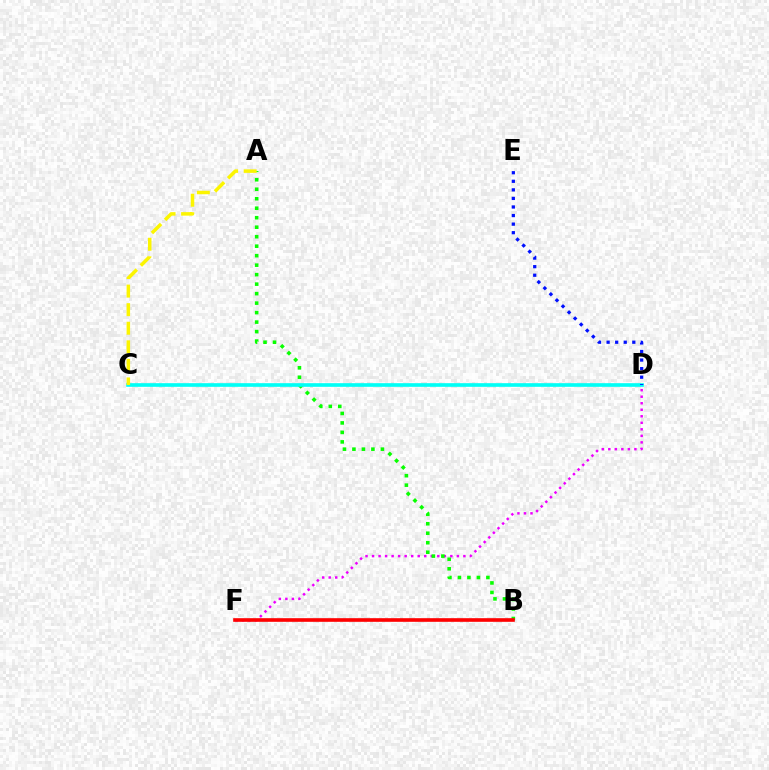{('D', 'F'): [{'color': '#ee00ff', 'line_style': 'dotted', 'thickness': 1.77}], ('A', 'B'): [{'color': '#08ff00', 'line_style': 'dotted', 'thickness': 2.58}], ('B', 'F'): [{'color': '#ff0000', 'line_style': 'solid', 'thickness': 2.62}], ('C', 'D'): [{'color': '#00fff6', 'line_style': 'solid', 'thickness': 2.62}], ('D', 'E'): [{'color': '#0010ff', 'line_style': 'dotted', 'thickness': 2.33}], ('A', 'C'): [{'color': '#fcf500', 'line_style': 'dashed', 'thickness': 2.52}]}